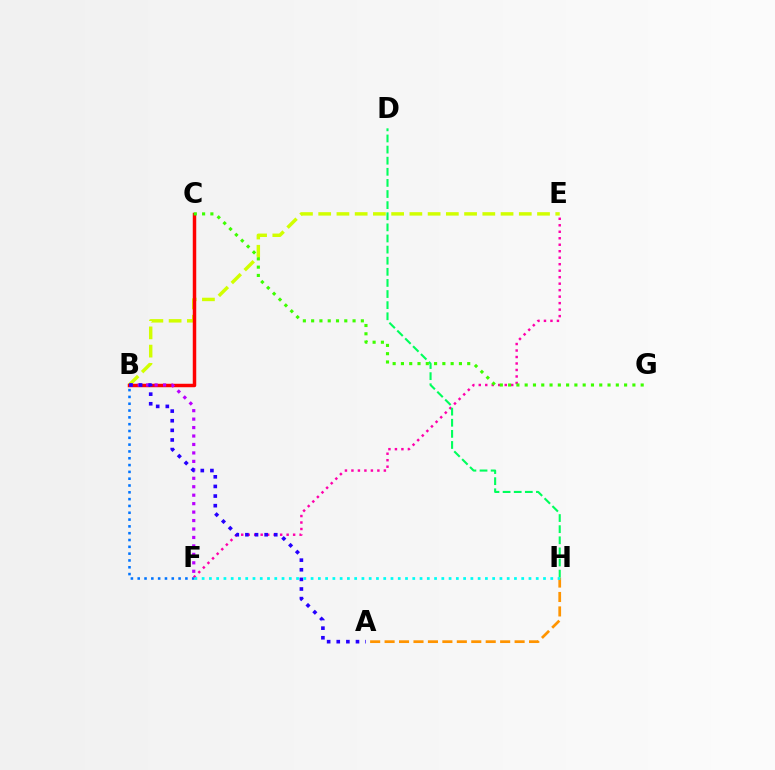{('B', 'F'): [{'color': '#0074ff', 'line_style': 'dotted', 'thickness': 1.85}, {'color': '#b900ff', 'line_style': 'dotted', 'thickness': 2.3}], ('B', 'E'): [{'color': '#d1ff00', 'line_style': 'dashed', 'thickness': 2.48}], ('E', 'F'): [{'color': '#ff00ac', 'line_style': 'dotted', 'thickness': 1.76}], ('B', 'C'): [{'color': '#ff0000', 'line_style': 'solid', 'thickness': 2.49}], ('D', 'H'): [{'color': '#00ff5c', 'line_style': 'dashed', 'thickness': 1.51}], ('A', 'H'): [{'color': '#ff9400', 'line_style': 'dashed', 'thickness': 1.96}], ('A', 'B'): [{'color': '#2500ff', 'line_style': 'dotted', 'thickness': 2.61}], ('F', 'H'): [{'color': '#00fff6', 'line_style': 'dotted', 'thickness': 1.97}], ('C', 'G'): [{'color': '#3dff00', 'line_style': 'dotted', 'thickness': 2.25}]}